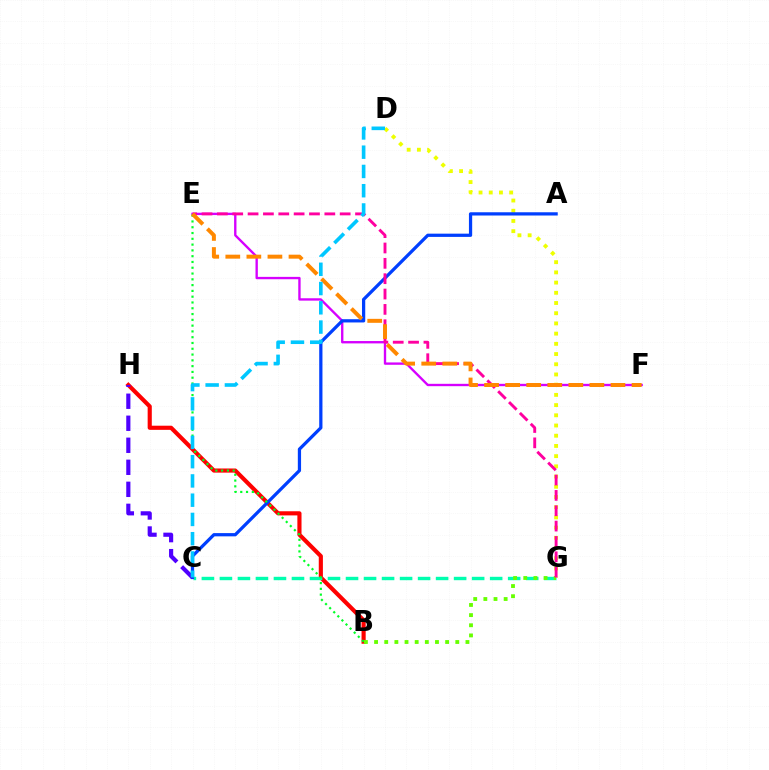{('E', 'F'): [{'color': '#d600ff', 'line_style': 'solid', 'thickness': 1.7}, {'color': '#ff8800', 'line_style': 'dashed', 'thickness': 2.86}], ('B', 'H'): [{'color': '#ff0000', 'line_style': 'solid', 'thickness': 2.98}], ('C', 'G'): [{'color': '#00ffaf', 'line_style': 'dashed', 'thickness': 2.45}], ('D', 'G'): [{'color': '#eeff00', 'line_style': 'dotted', 'thickness': 2.77}], ('A', 'C'): [{'color': '#003fff', 'line_style': 'solid', 'thickness': 2.34}], ('C', 'H'): [{'color': '#4f00ff', 'line_style': 'dashed', 'thickness': 2.99}], ('B', 'G'): [{'color': '#66ff00', 'line_style': 'dotted', 'thickness': 2.76}], ('E', 'G'): [{'color': '#ff00a0', 'line_style': 'dashed', 'thickness': 2.09}], ('B', 'E'): [{'color': '#00ff27', 'line_style': 'dotted', 'thickness': 1.57}], ('C', 'D'): [{'color': '#00c7ff', 'line_style': 'dashed', 'thickness': 2.62}]}